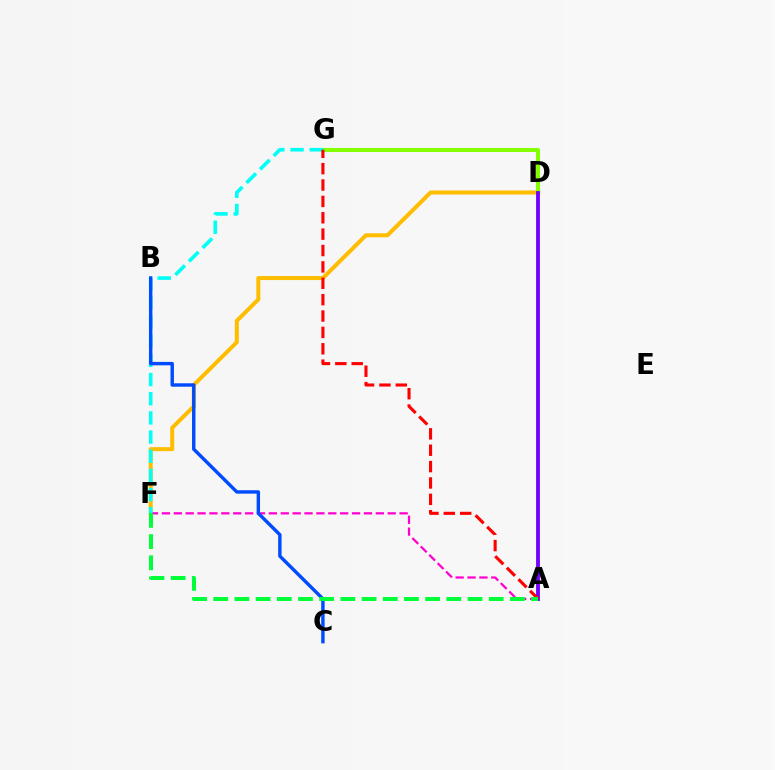{('D', 'F'): [{'color': '#ffbd00', 'line_style': 'solid', 'thickness': 2.88}], ('D', 'G'): [{'color': '#84ff00', 'line_style': 'solid', 'thickness': 2.93}], ('A', 'F'): [{'color': '#ff00cf', 'line_style': 'dashed', 'thickness': 1.61}, {'color': '#00ff39', 'line_style': 'dashed', 'thickness': 2.88}], ('A', 'D'): [{'color': '#7200ff', 'line_style': 'solid', 'thickness': 2.76}], ('F', 'G'): [{'color': '#00fff6', 'line_style': 'dashed', 'thickness': 2.6}], ('A', 'G'): [{'color': '#ff0000', 'line_style': 'dashed', 'thickness': 2.22}], ('B', 'C'): [{'color': '#004bff', 'line_style': 'solid', 'thickness': 2.46}]}